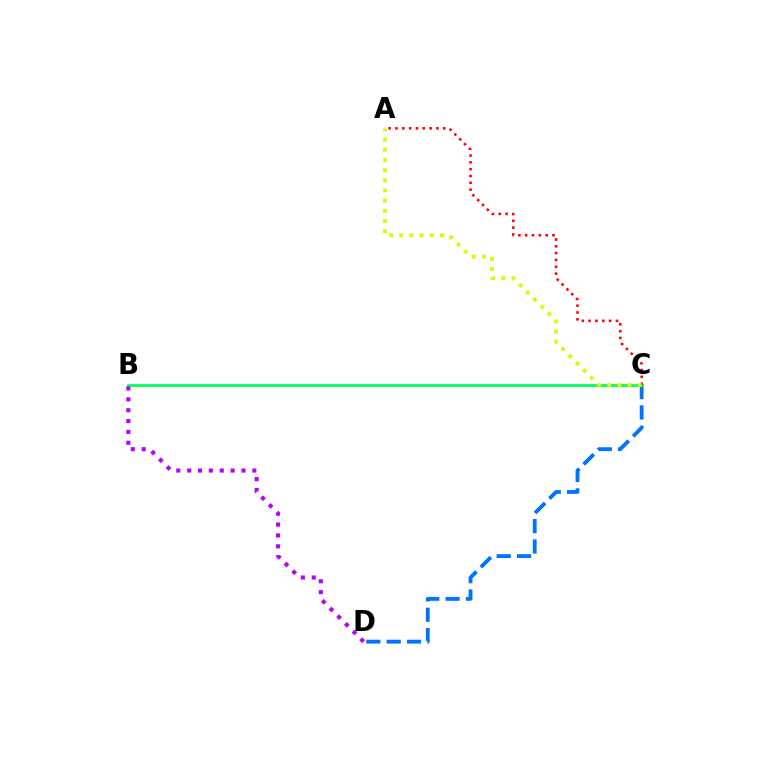{('C', 'D'): [{'color': '#0074ff', 'line_style': 'dashed', 'thickness': 2.76}], ('B', 'C'): [{'color': '#00ff5c', 'line_style': 'solid', 'thickness': 1.97}], ('A', 'C'): [{'color': '#ff0000', 'line_style': 'dotted', 'thickness': 1.85}, {'color': '#d1ff00', 'line_style': 'dotted', 'thickness': 2.76}], ('B', 'D'): [{'color': '#b900ff', 'line_style': 'dotted', 'thickness': 2.95}]}